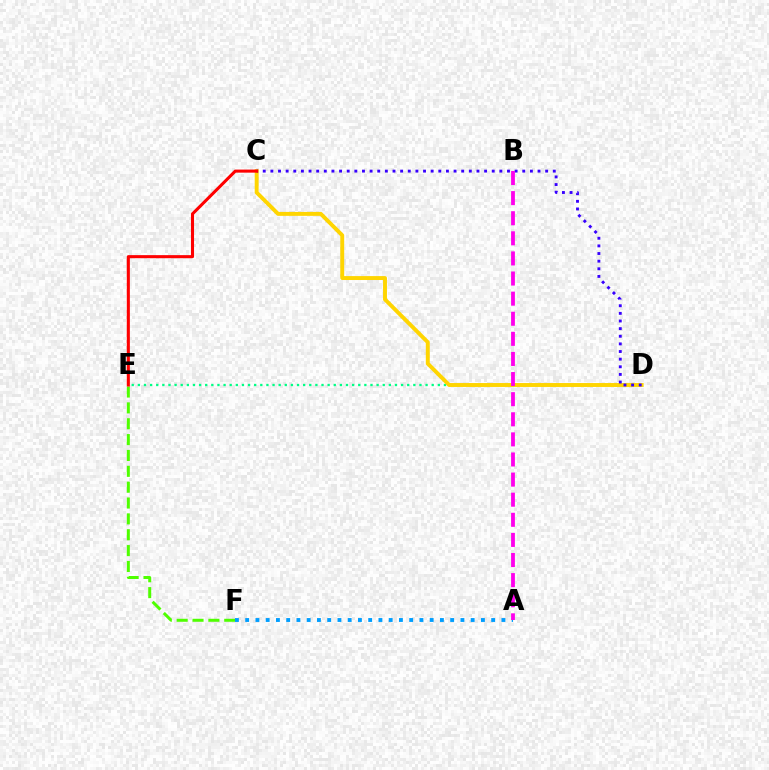{('D', 'E'): [{'color': '#00ff86', 'line_style': 'dotted', 'thickness': 1.66}], ('C', 'D'): [{'color': '#ffd500', 'line_style': 'solid', 'thickness': 2.82}, {'color': '#3700ff', 'line_style': 'dotted', 'thickness': 2.07}], ('E', 'F'): [{'color': '#4fff00', 'line_style': 'dashed', 'thickness': 2.15}], ('A', 'F'): [{'color': '#009eff', 'line_style': 'dotted', 'thickness': 2.78}], ('A', 'B'): [{'color': '#ff00ed', 'line_style': 'dashed', 'thickness': 2.73}], ('C', 'E'): [{'color': '#ff0000', 'line_style': 'solid', 'thickness': 2.21}]}